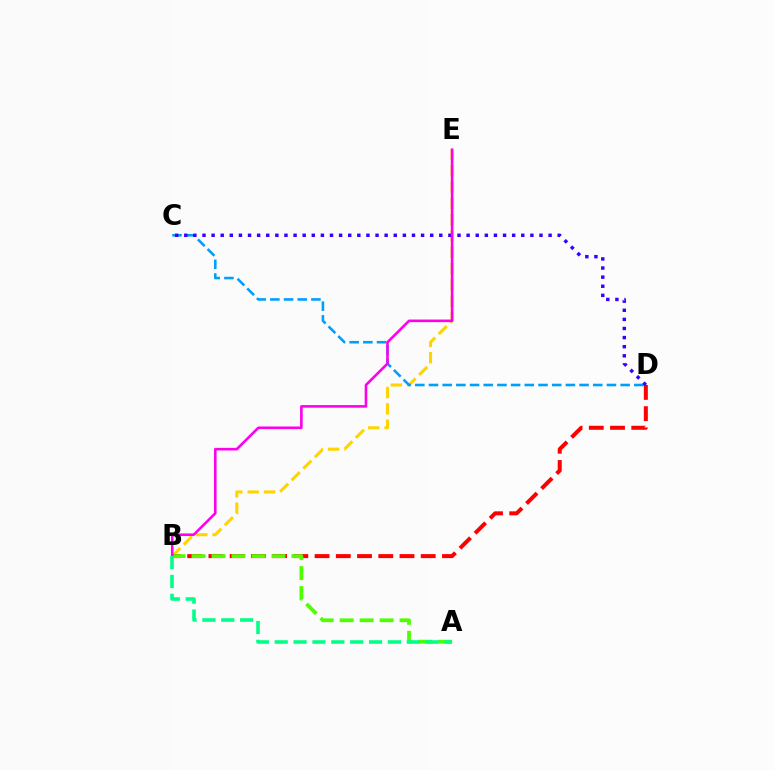{('B', 'E'): [{'color': '#ffd500', 'line_style': 'dashed', 'thickness': 2.22}, {'color': '#ff00ed', 'line_style': 'solid', 'thickness': 1.87}], ('B', 'D'): [{'color': '#ff0000', 'line_style': 'dashed', 'thickness': 2.88}], ('A', 'B'): [{'color': '#4fff00', 'line_style': 'dashed', 'thickness': 2.71}, {'color': '#00ff86', 'line_style': 'dashed', 'thickness': 2.56}], ('C', 'D'): [{'color': '#009eff', 'line_style': 'dashed', 'thickness': 1.86}, {'color': '#3700ff', 'line_style': 'dotted', 'thickness': 2.47}]}